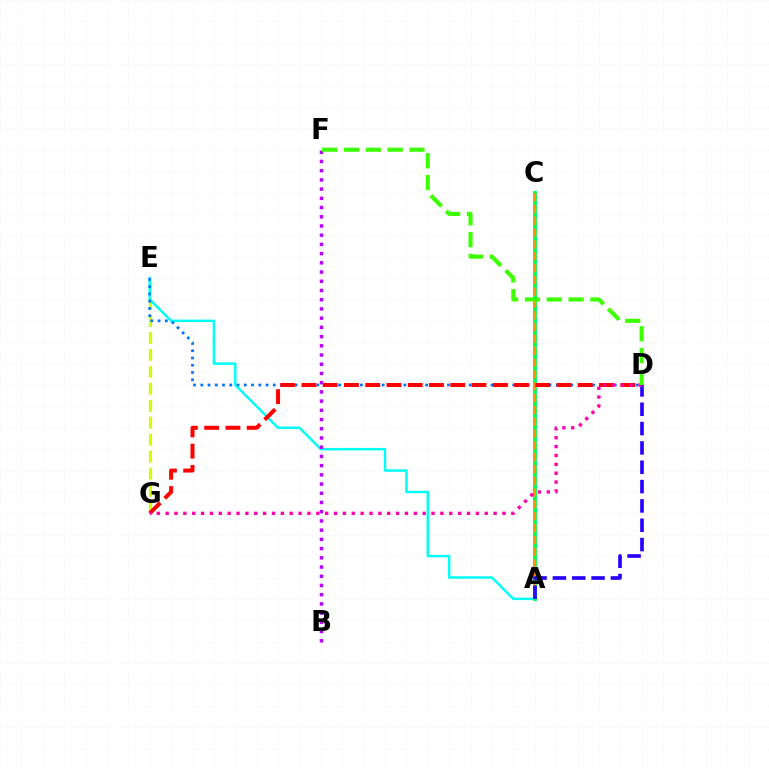{('E', 'G'): [{'color': '#d1ff00', 'line_style': 'dashed', 'thickness': 2.3}], ('A', 'E'): [{'color': '#00fff6', 'line_style': 'solid', 'thickness': 1.78}], ('D', 'E'): [{'color': '#0074ff', 'line_style': 'dotted', 'thickness': 1.97}], ('A', 'C'): [{'color': '#00ff5c', 'line_style': 'solid', 'thickness': 2.8}, {'color': '#ff9400', 'line_style': 'dashed', 'thickness': 1.61}], ('D', 'G'): [{'color': '#ff0000', 'line_style': 'dashed', 'thickness': 2.89}, {'color': '#ff00ac', 'line_style': 'dotted', 'thickness': 2.41}], ('A', 'D'): [{'color': '#2500ff', 'line_style': 'dashed', 'thickness': 2.63}], ('B', 'F'): [{'color': '#b900ff', 'line_style': 'dotted', 'thickness': 2.5}], ('D', 'F'): [{'color': '#3dff00', 'line_style': 'dashed', 'thickness': 2.97}]}